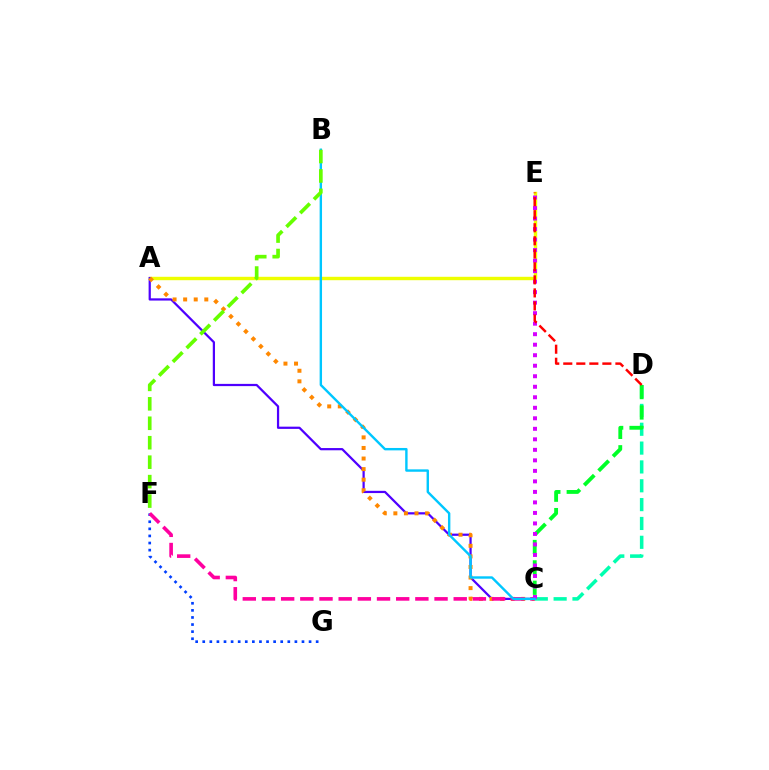{('A', 'E'): [{'color': '#eeff00', 'line_style': 'solid', 'thickness': 2.46}], ('A', 'C'): [{'color': '#4f00ff', 'line_style': 'solid', 'thickness': 1.61}, {'color': '#ff8800', 'line_style': 'dotted', 'thickness': 2.87}], ('C', 'D'): [{'color': '#00ffaf', 'line_style': 'dashed', 'thickness': 2.56}, {'color': '#00ff27', 'line_style': 'dashed', 'thickness': 2.77}], ('F', 'G'): [{'color': '#003fff', 'line_style': 'dotted', 'thickness': 1.93}], ('C', 'F'): [{'color': '#ff00a0', 'line_style': 'dashed', 'thickness': 2.6}], ('C', 'E'): [{'color': '#d600ff', 'line_style': 'dotted', 'thickness': 2.86}], ('B', 'C'): [{'color': '#00c7ff', 'line_style': 'solid', 'thickness': 1.73}], ('D', 'E'): [{'color': '#ff0000', 'line_style': 'dashed', 'thickness': 1.77}], ('B', 'F'): [{'color': '#66ff00', 'line_style': 'dashed', 'thickness': 2.64}]}